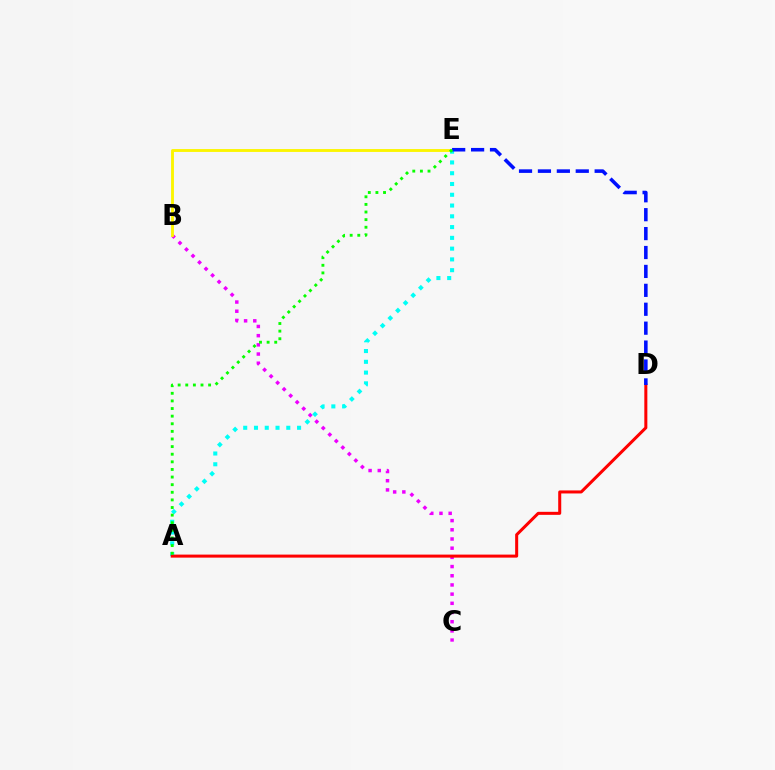{('B', 'C'): [{'color': '#ee00ff', 'line_style': 'dotted', 'thickness': 2.5}], ('B', 'E'): [{'color': '#fcf500', 'line_style': 'solid', 'thickness': 2.07}], ('A', 'E'): [{'color': '#00fff6', 'line_style': 'dotted', 'thickness': 2.93}, {'color': '#08ff00', 'line_style': 'dotted', 'thickness': 2.07}], ('A', 'D'): [{'color': '#ff0000', 'line_style': 'solid', 'thickness': 2.18}], ('D', 'E'): [{'color': '#0010ff', 'line_style': 'dashed', 'thickness': 2.57}]}